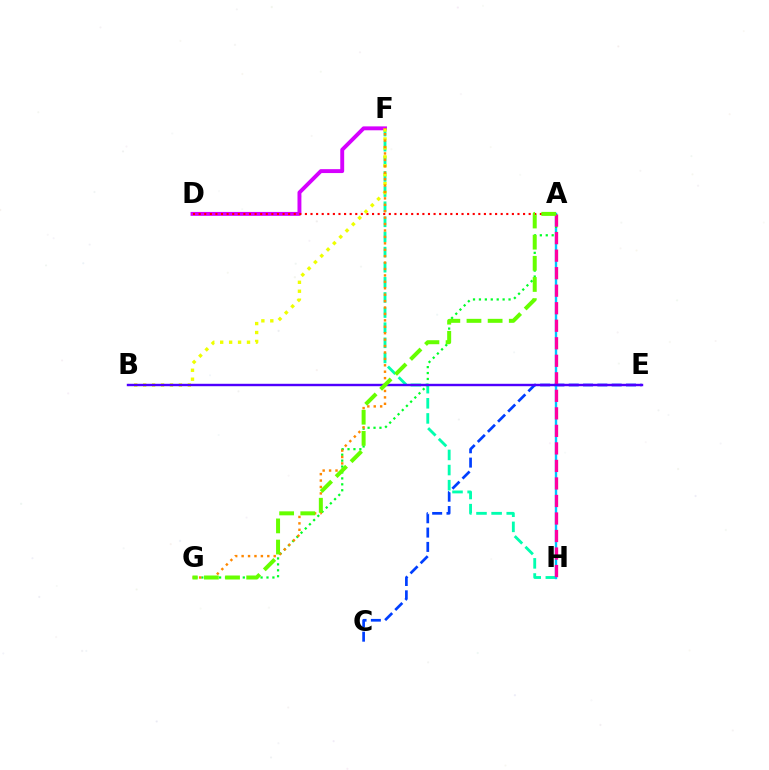{('F', 'H'): [{'color': '#00ffaf', 'line_style': 'dashed', 'thickness': 2.05}], ('D', 'F'): [{'color': '#d600ff', 'line_style': 'solid', 'thickness': 2.81}], ('A', 'D'): [{'color': '#ff0000', 'line_style': 'dotted', 'thickness': 1.52}], ('C', 'E'): [{'color': '#003fff', 'line_style': 'dashed', 'thickness': 1.95}], ('B', 'F'): [{'color': '#eeff00', 'line_style': 'dotted', 'thickness': 2.43}], ('A', 'H'): [{'color': '#00c7ff', 'line_style': 'solid', 'thickness': 1.71}, {'color': '#ff00a0', 'line_style': 'dashed', 'thickness': 2.38}], ('A', 'G'): [{'color': '#00ff27', 'line_style': 'dotted', 'thickness': 1.61}, {'color': '#66ff00', 'line_style': 'dashed', 'thickness': 2.87}], ('F', 'G'): [{'color': '#ff8800', 'line_style': 'dotted', 'thickness': 1.74}], ('B', 'E'): [{'color': '#4f00ff', 'line_style': 'solid', 'thickness': 1.74}]}